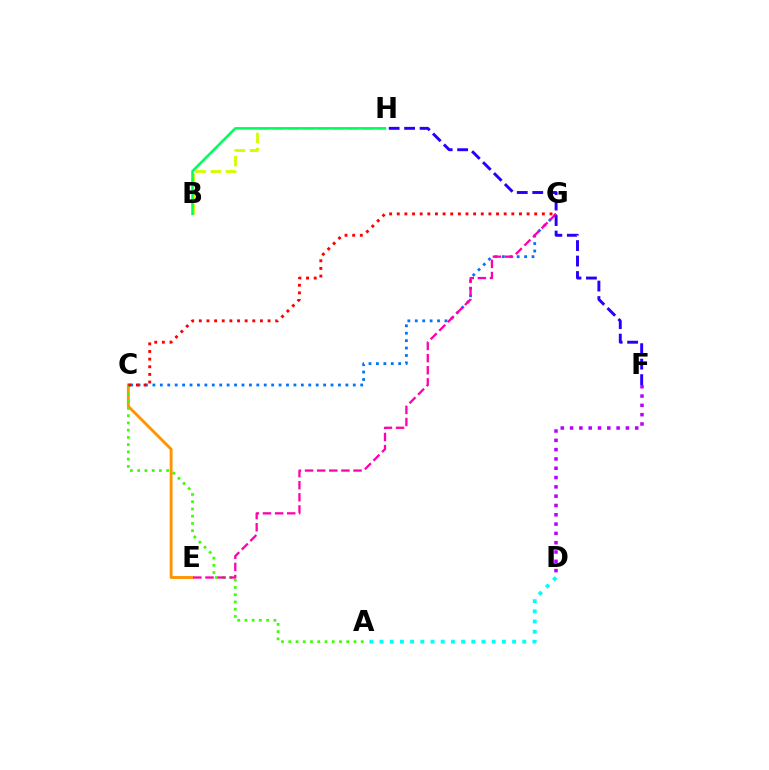{('D', 'F'): [{'color': '#b900ff', 'line_style': 'dotted', 'thickness': 2.53}], ('B', 'H'): [{'color': '#d1ff00', 'line_style': 'dashed', 'thickness': 2.04}, {'color': '#00ff5c', 'line_style': 'solid', 'thickness': 1.82}], ('C', 'G'): [{'color': '#0074ff', 'line_style': 'dotted', 'thickness': 2.02}, {'color': '#ff0000', 'line_style': 'dotted', 'thickness': 2.07}], ('C', 'E'): [{'color': '#ff9400', 'line_style': 'solid', 'thickness': 2.07}], ('A', 'C'): [{'color': '#3dff00', 'line_style': 'dotted', 'thickness': 1.97}], ('E', 'G'): [{'color': '#ff00ac', 'line_style': 'dashed', 'thickness': 1.65}], ('F', 'H'): [{'color': '#2500ff', 'line_style': 'dashed', 'thickness': 2.1}], ('A', 'D'): [{'color': '#00fff6', 'line_style': 'dotted', 'thickness': 2.77}]}